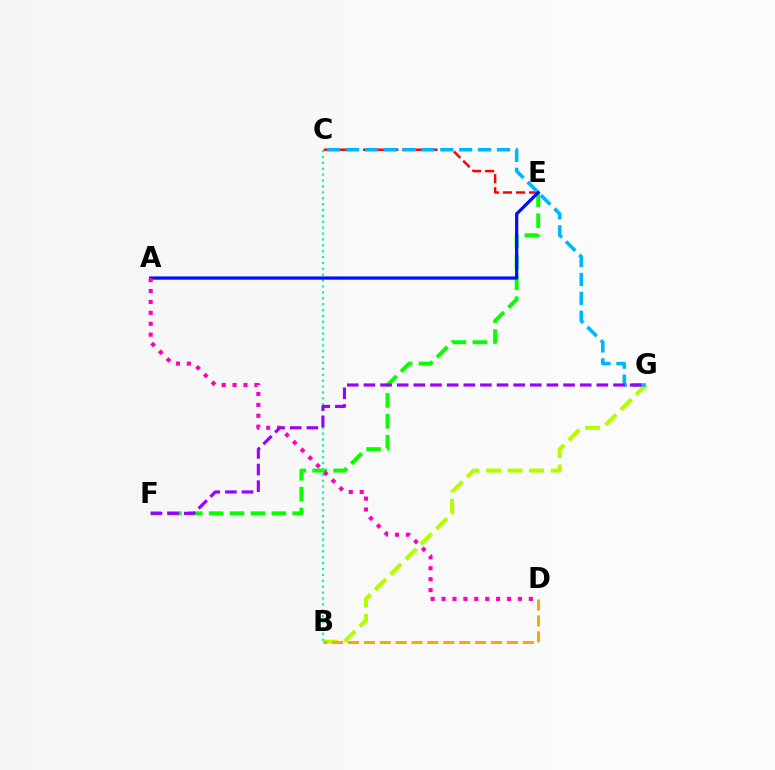{('E', 'F'): [{'color': '#08ff00', 'line_style': 'dashed', 'thickness': 2.84}], ('C', 'E'): [{'color': '#ff0000', 'line_style': 'dashed', 'thickness': 1.78}], ('B', 'G'): [{'color': '#b3ff00', 'line_style': 'dashed', 'thickness': 2.93}], ('B', 'D'): [{'color': '#ffa500', 'line_style': 'dashed', 'thickness': 2.16}], ('B', 'C'): [{'color': '#00ff9d', 'line_style': 'dotted', 'thickness': 1.6}], ('A', 'E'): [{'color': '#0010ff', 'line_style': 'solid', 'thickness': 2.33}], ('A', 'D'): [{'color': '#ff00bd', 'line_style': 'dotted', 'thickness': 2.96}], ('C', 'G'): [{'color': '#00b5ff', 'line_style': 'dashed', 'thickness': 2.56}], ('F', 'G'): [{'color': '#9b00ff', 'line_style': 'dashed', 'thickness': 2.26}]}